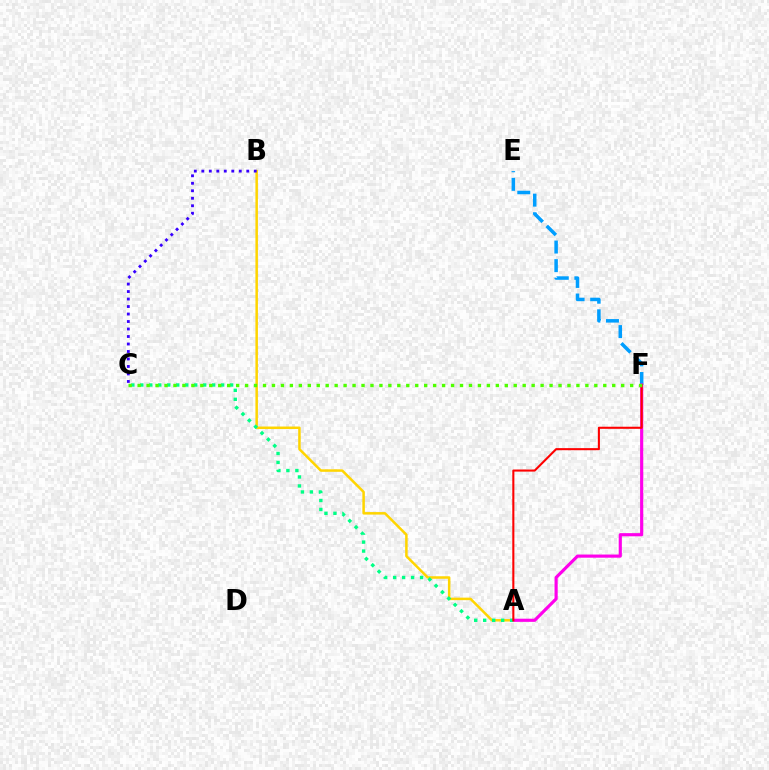{('E', 'F'): [{'color': '#009eff', 'line_style': 'dashed', 'thickness': 2.53}], ('A', 'B'): [{'color': '#ffd500', 'line_style': 'solid', 'thickness': 1.81}], ('A', 'F'): [{'color': '#ff00ed', 'line_style': 'solid', 'thickness': 2.27}, {'color': '#ff0000', 'line_style': 'solid', 'thickness': 1.5}], ('A', 'C'): [{'color': '#00ff86', 'line_style': 'dotted', 'thickness': 2.44}], ('B', 'C'): [{'color': '#3700ff', 'line_style': 'dotted', 'thickness': 2.04}], ('C', 'F'): [{'color': '#4fff00', 'line_style': 'dotted', 'thickness': 2.43}]}